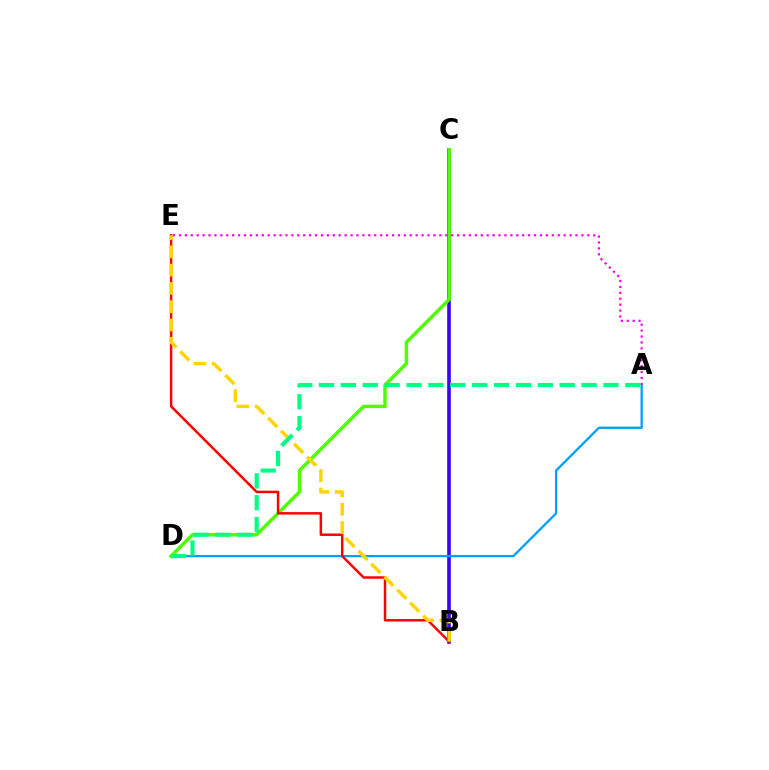{('B', 'C'): [{'color': '#3700ff', 'line_style': 'solid', 'thickness': 2.59}], ('A', 'D'): [{'color': '#009eff', 'line_style': 'solid', 'thickness': 1.63}, {'color': '#00ff86', 'line_style': 'dashed', 'thickness': 2.97}], ('C', 'D'): [{'color': '#4fff00', 'line_style': 'solid', 'thickness': 2.49}], ('B', 'E'): [{'color': '#ff0000', 'line_style': 'solid', 'thickness': 1.78}, {'color': '#ffd500', 'line_style': 'dashed', 'thickness': 2.48}], ('A', 'E'): [{'color': '#ff00ed', 'line_style': 'dotted', 'thickness': 1.61}]}